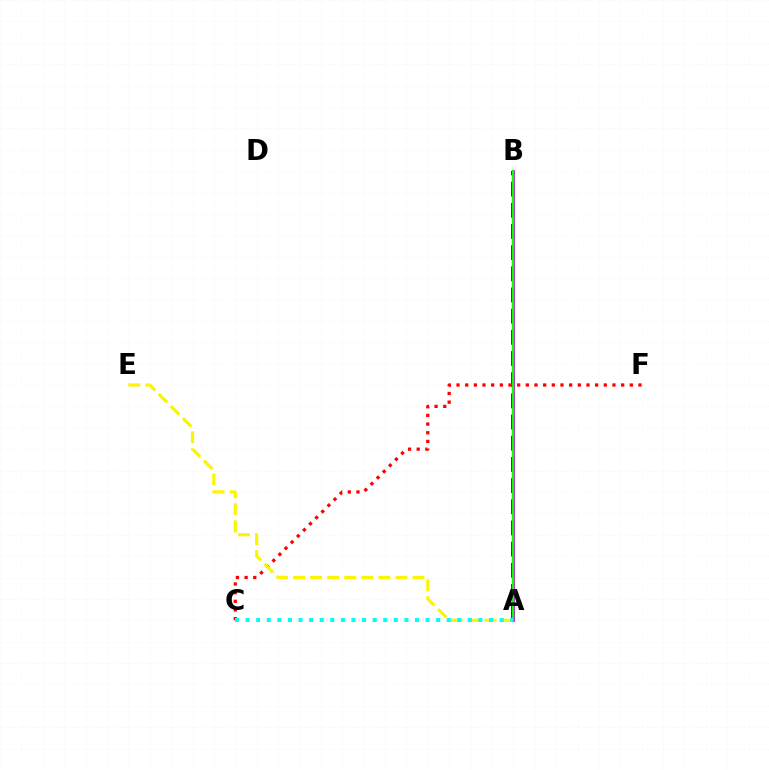{('A', 'B'): [{'color': '#0010ff', 'line_style': 'dashed', 'thickness': 2.88}, {'color': '#ee00ff', 'line_style': 'solid', 'thickness': 2.08}, {'color': '#08ff00', 'line_style': 'solid', 'thickness': 1.77}], ('C', 'F'): [{'color': '#ff0000', 'line_style': 'dotted', 'thickness': 2.35}], ('A', 'E'): [{'color': '#fcf500', 'line_style': 'dashed', 'thickness': 2.32}], ('A', 'C'): [{'color': '#00fff6', 'line_style': 'dotted', 'thickness': 2.88}]}